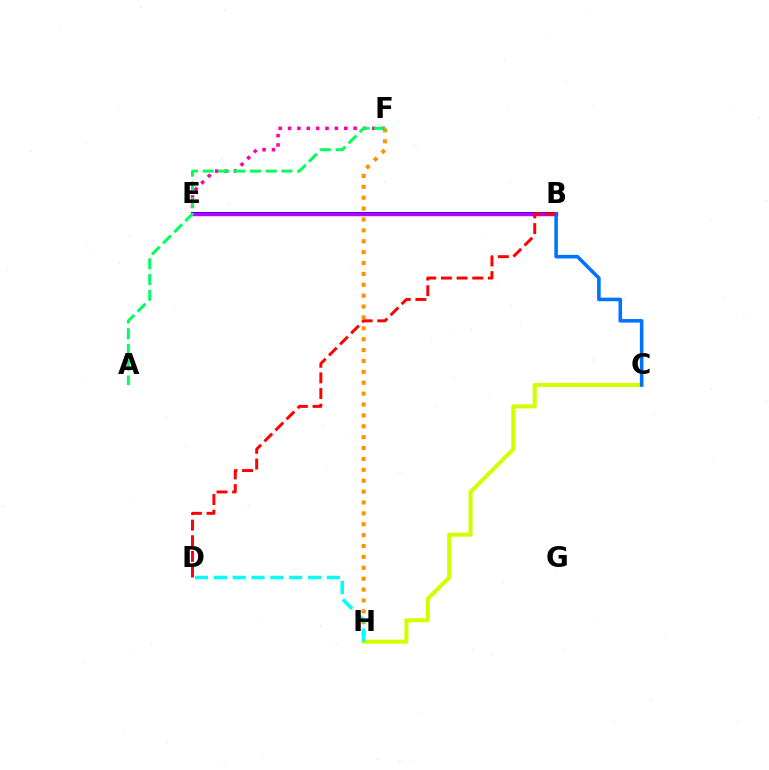{('B', 'E'): [{'color': '#2500ff', 'line_style': 'solid', 'thickness': 2.86}, {'color': '#3dff00', 'line_style': 'dotted', 'thickness': 2.02}, {'color': '#b900ff', 'line_style': 'solid', 'thickness': 2.49}], ('C', 'H'): [{'color': '#d1ff00', 'line_style': 'solid', 'thickness': 2.92}], ('B', 'C'): [{'color': '#0074ff', 'line_style': 'solid', 'thickness': 2.57}], ('E', 'F'): [{'color': '#ff00ac', 'line_style': 'dotted', 'thickness': 2.55}], ('F', 'H'): [{'color': '#ff9400', 'line_style': 'dotted', 'thickness': 2.96}], ('A', 'F'): [{'color': '#00ff5c', 'line_style': 'dashed', 'thickness': 2.14}], ('D', 'H'): [{'color': '#00fff6', 'line_style': 'dashed', 'thickness': 2.56}], ('B', 'D'): [{'color': '#ff0000', 'line_style': 'dashed', 'thickness': 2.13}]}